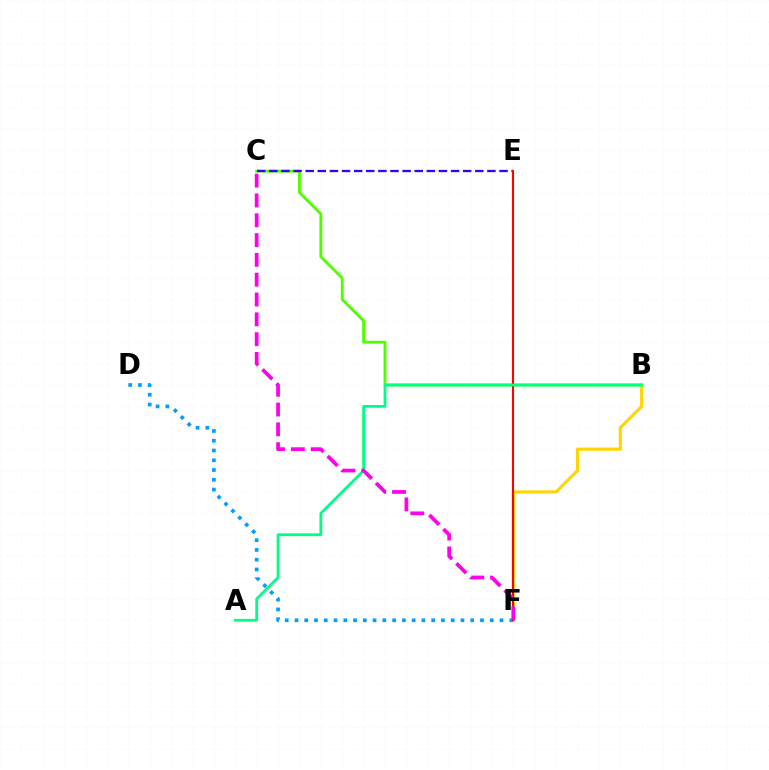{('B', 'F'): [{'color': '#ffd500', 'line_style': 'solid', 'thickness': 2.26}], ('B', 'C'): [{'color': '#4fff00', 'line_style': 'solid', 'thickness': 2.06}], ('C', 'E'): [{'color': '#3700ff', 'line_style': 'dashed', 'thickness': 1.65}], ('D', 'F'): [{'color': '#009eff', 'line_style': 'dotted', 'thickness': 2.65}], ('E', 'F'): [{'color': '#ff0000', 'line_style': 'solid', 'thickness': 1.51}], ('A', 'B'): [{'color': '#00ff86', 'line_style': 'solid', 'thickness': 2.01}], ('C', 'F'): [{'color': '#ff00ed', 'line_style': 'dashed', 'thickness': 2.69}]}